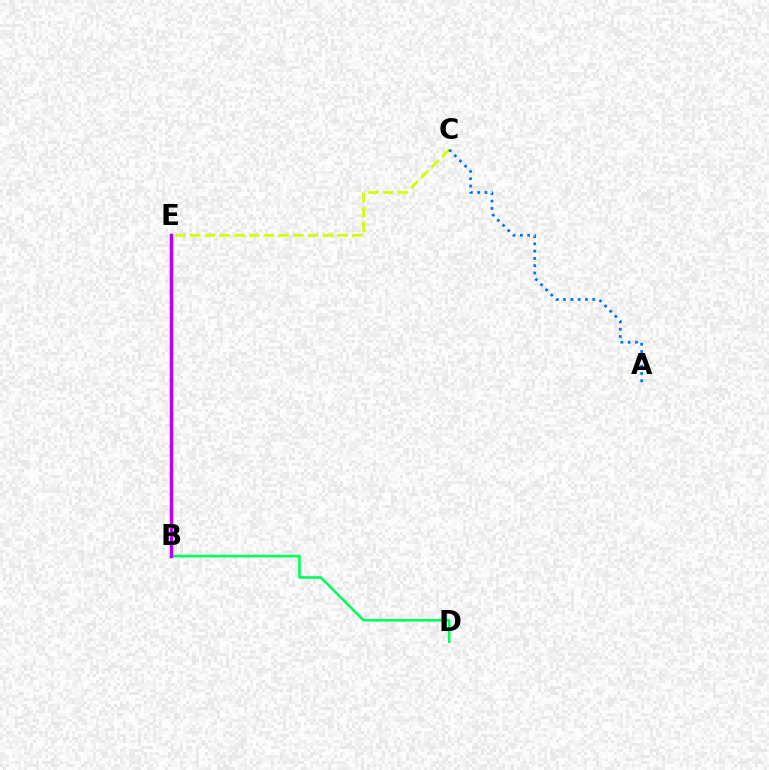{('B', 'D'): [{'color': '#00ff5c', 'line_style': 'solid', 'thickness': 1.88}], ('C', 'E'): [{'color': '#d1ff00', 'line_style': 'dashed', 'thickness': 2.0}], ('B', 'E'): [{'color': '#ff0000', 'line_style': 'solid', 'thickness': 1.88}, {'color': '#b900ff', 'line_style': 'solid', 'thickness': 2.5}], ('A', 'C'): [{'color': '#0074ff', 'line_style': 'dotted', 'thickness': 1.98}]}